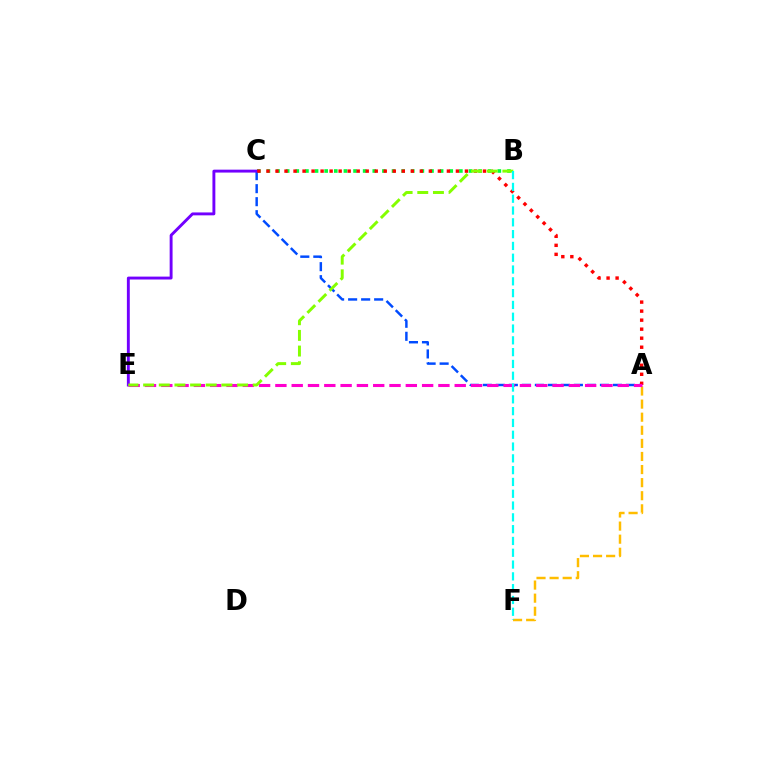{('B', 'C'): [{'color': '#00ff39', 'line_style': 'dotted', 'thickness': 2.61}], ('A', 'F'): [{'color': '#ffbd00', 'line_style': 'dashed', 'thickness': 1.78}], ('A', 'C'): [{'color': '#004bff', 'line_style': 'dashed', 'thickness': 1.77}, {'color': '#ff0000', 'line_style': 'dotted', 'thickness': 2.45}], ('C', 'E'): [{'color': '#7200ff', 'line_style': 'solid', 'thickness': 2.09}], ('A', 'E'): [{'color': '#ff00cf', 'line_style': 'dashed', 'thickness': 2.21}], ('B', 'E'): [{'color': '#84ff00', 'line_style': 'dashed', 'thickness': 2.13}], ('B', 'F'): [{'color': '#00fff6', 'line_style': 'dashed', 'thickness': 1.6}]}